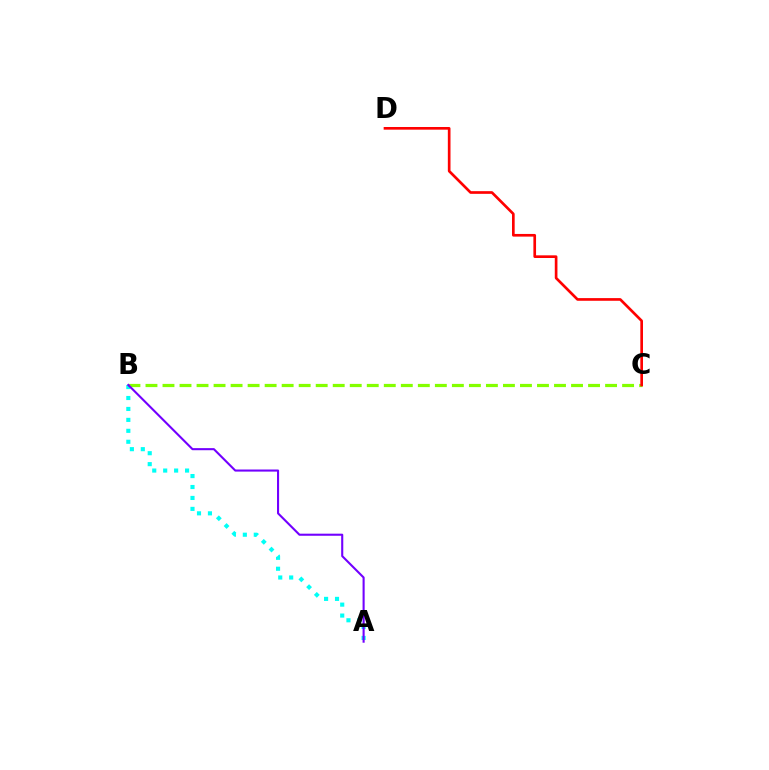{('A', 'B'): [{'color': '#00fff6', 'line_style': 'dotted', 'thickness': 2.97}, {'color': '#7200ff', 'line_style': 'solid', 'thickness': 1.51}], ('B', 'C'): [{'color': '#84ff00', 'line_style': 'dashed', 'thickness': 2.31}], ('C', 'D'): [{'color': '#ff0000', 'line_style': 'solid', 'thickness': 1.92}]}